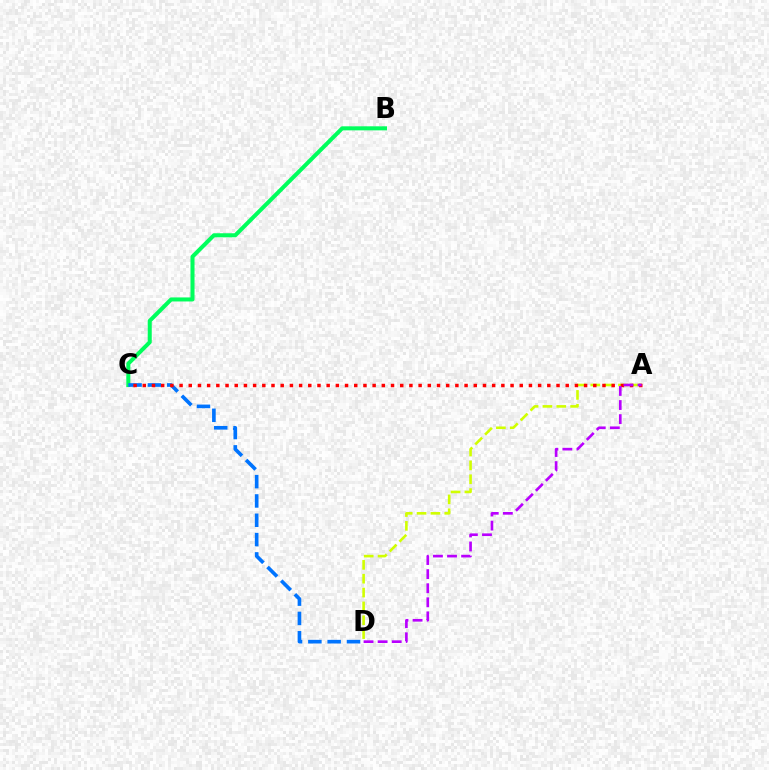{('B', 'C'): [{'color': '#00ff5c', 'line_style': 'solid', 'thickness': 2.91}], ('C', 'D'): [{'color': '#0074ff', 'line_style': 'dashed', 'thickness': 2.62}], ('A', 'D'): [{'color': '#d1ff00', 'line_style': 'dashed', 'thickness': 1.88}, {'color': '#b900ff', 'line_style': 'dashed', 'thickness': 1.91}], ('A', 'C'): [{'color': '#ff0000', 'line_style': 'dotted', 'thickness': 2.5}]}